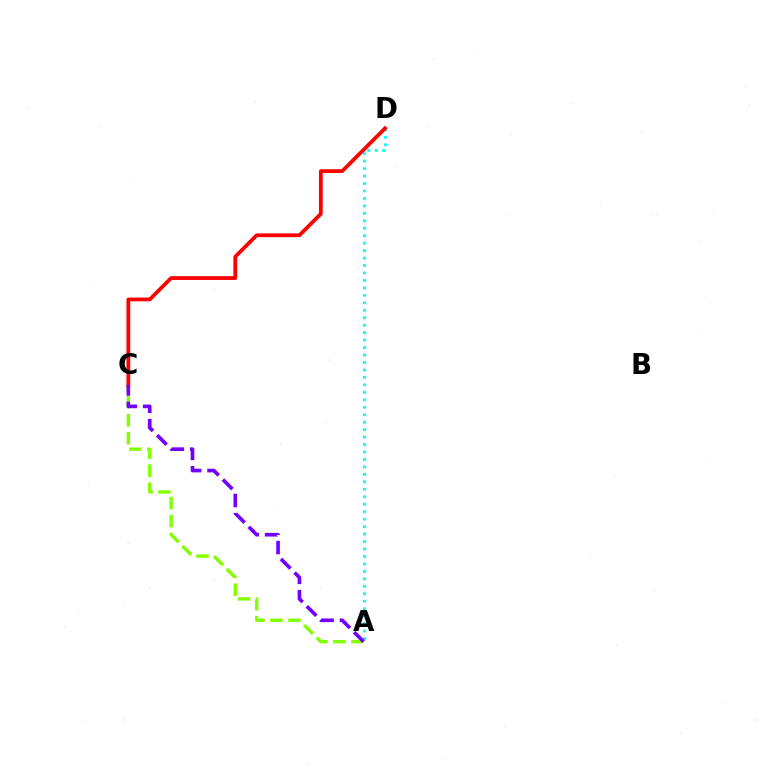{('A', 'C'): [{'color': '#84ff00', 'line_style': 'dashed', 'thickness': 2.44}, {'color': '#7200ff', 'line_style': 'dashed', 'thickness': 2.63}], ('A', 'D'): [{'color': '#00fff6', 'line_style': 'dotted', 'thickness': 2.03}], ('C', 'D'): [{'color': '#ff0000', 'line_style': 'solid', 'thickness': 2.71}]}